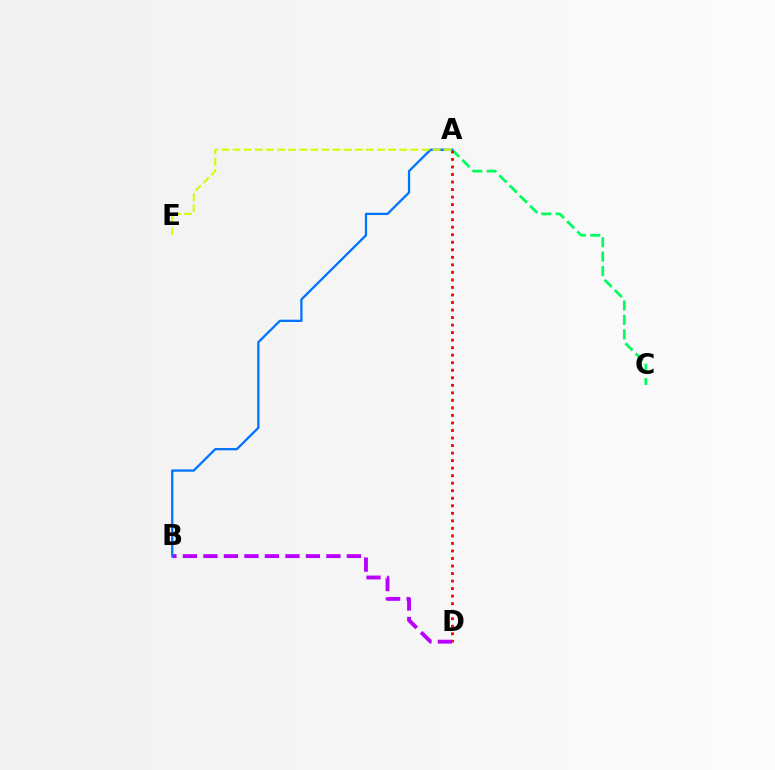{('B', 'D'): [{'color': '#b900ff', 'line_style': 'dashed', 'thickness': 2.78}], ('A', 'C'): [{'color': '#00ff5c', 'line_style': 'dashed', 'thickness': 1.96}], ('A', 'D'): [{'color': '#ff0000', 'line_style': 'dotted', 'thickness': 2.05}], ('A', 'B'): [{'color': '#0074ff', 'line_style': 'solid', 'thickness': 1.65}], ('A', 'E'): [{'color': '#d1ff00', 'line_style': 'dashed', 'thickness': 1.51}]}